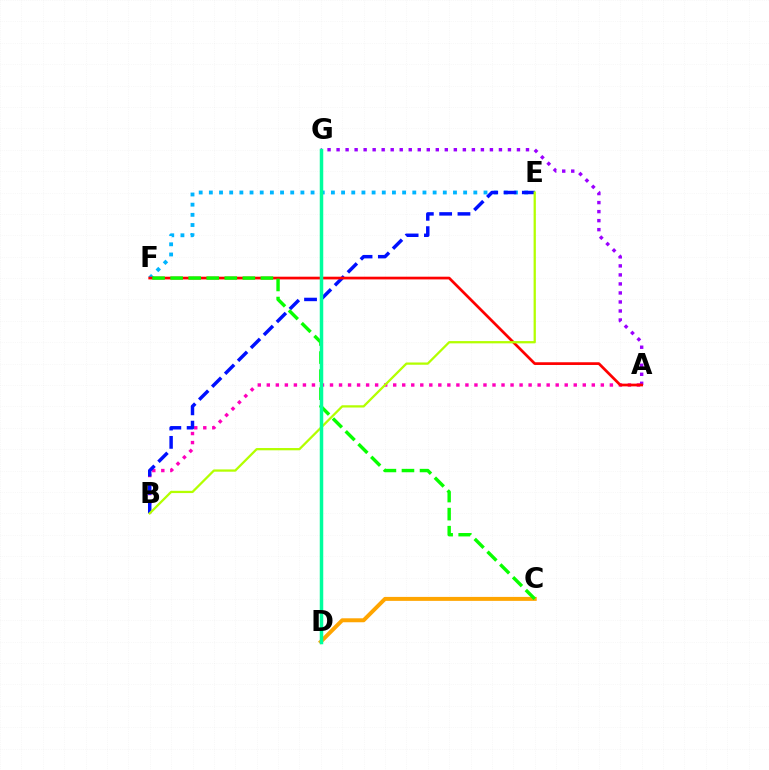{('E', 'F'): [{'color': '#00b5ff', 'line_style': 'dotted', 'thickness': 2.76}], ('A', 'B'): [{'color': '#ff00bd', 'line_style': 'dotted', 'thickness': 2.45}], ('A', 'G'): [{'color': '#9b00ff', 'line_style': 'dotted', 'thickness': 2.45}], ('C', 'D'): [{'color': '#ffa500', 'line_style': 'solid', 'thickness': 2.85}], ('B', 'E'): [{'color': '#0010ff', 'line_style': 'dashed', 'thickness': 2.49}, {'color': '#b3ff00', 'line_style': 'solid', 'thickness': 1.63}], ('A', 'F'): [{'color': '#ff0000', 'line_style': 'solid', 'thickness': 1.96}], ('C', 'F'): [{'color': '#08ff00', 'line_style': 'dashed', 'thickness': 2.45}], ('D', 'G'): [{'color': '#00ff9d', 'line_style': 'solid', 'thickness': 2.51}]}